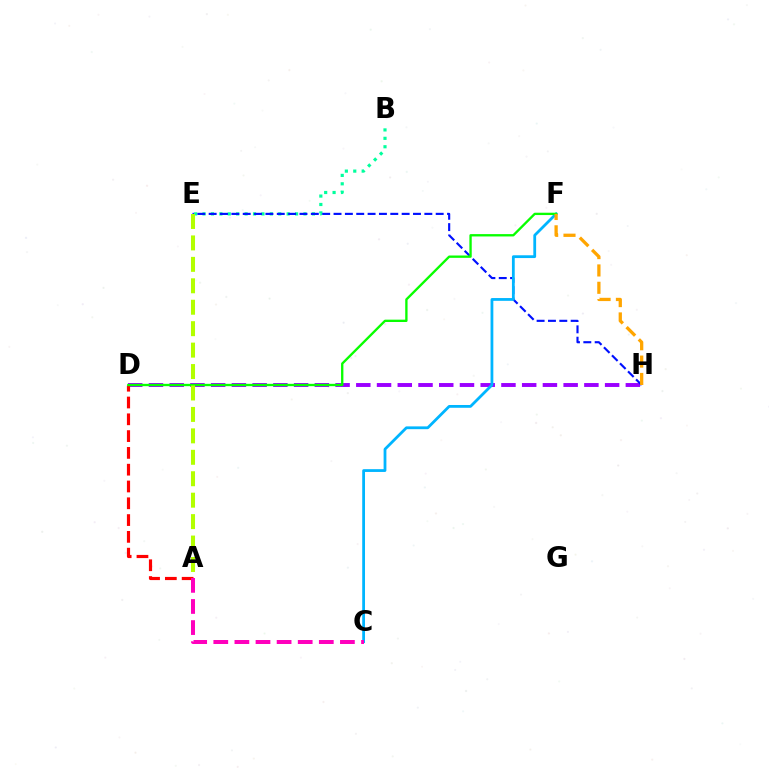{('B', 'E'): [{'color': '#00ff9d', 'line_style': 'dotted', 'thickness': 2.29}], ('D', 'H'): [{'color': '#9b00ff', 'line_style': 'dashed', 'thickness': 2.82}], ('A', 'D'): [{'color': '#ff0000', 'line_style': 'dashed', 'thickness': 2.28}], ('E', 'H'): [{'color': '#0010ff', 'line_style': 'dashed', 'thickness': 1.54}], ('C', 'F'): [{'color': '#00b5ff', 'line_style': 'solid', 'thickness': 2.01}], ('D', 'F'): [{'color': '#08ff00', 'line_style': 'solid', 'thickness': 1.69}], ('A', 'E'): [{'color': '#b3ff00', 'line_style': 'dashed', 'thickness': 2.91}], ('F', 'H'): [{'color': '#ffa500', 'line_style': 'dashed', 'thickness': 2.36}], ('A', 'C'): [{'color': '#ff00bd', 'line_style': 'dashed', 'thickness': 2.87}]}